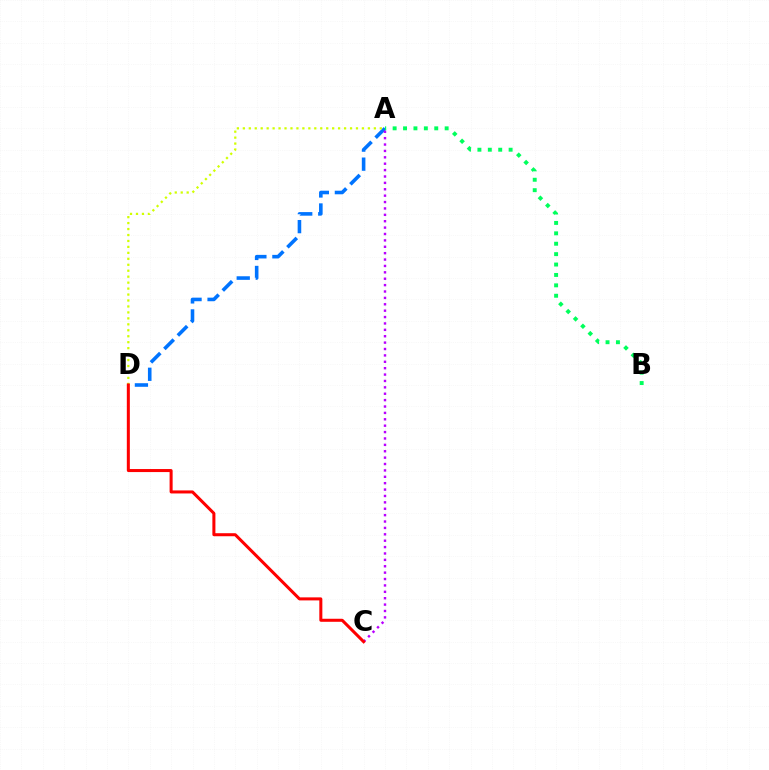{('A', 'D'): [{'color': '#0074ff', 'line_style': 'dashed', 'thickness': 2.58}, {'color': '#d1ff00', 'line_style': 'dotted', 'thickness': 1.62}], ('A', 'C'): [{'color': '#b900ff', 'line_style': 'dotted', 'thickness': 1.74}], ('A', 'B'): [{'color': '#00ff5c', 'line_style': 'dotted', 'thickness': 2.83}], ('C', 'D'): [{'color': '#ff0000', 'line_style': 'solid', 'thickness': 2.18}]}